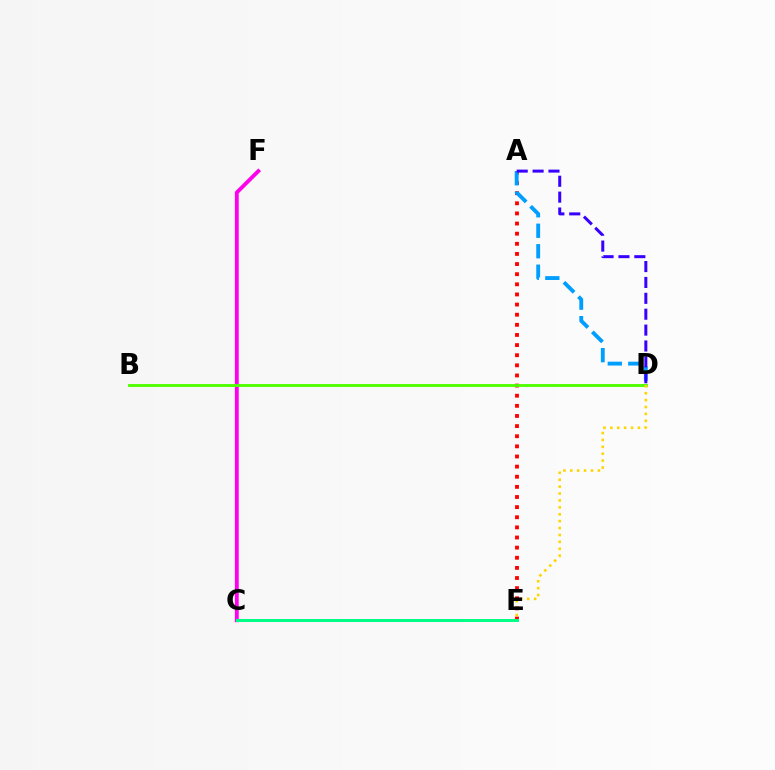{('A', 'E'): [{'color': '#ff0000', 'line_style': 'dotted', 'thickness': 2.75}], ('C', 'F'): [{'color': '#ff00ed', 'line_style': 'solid', 'thickness': 2.76}], ('A', 'D'): [{'color': '#009eff', 'line_style': 'dashed', 'thickness': 2.78}, {'color': '#3700ff', 'line_style': 'dashed', 'thickness': 2.16}], ('B', 'D'): [{'color': '#4fff00', 'line_style': 'solid', 'thickness': 2.06}], ('C', 'E'): [{'color': '#00ff86', 'line_style': 'solid', 'thickness': 2.15}], ('D', 'E'): [{'color': '#ffd500', 'line_style': 'dotted', 'thickness': 1.88}]}